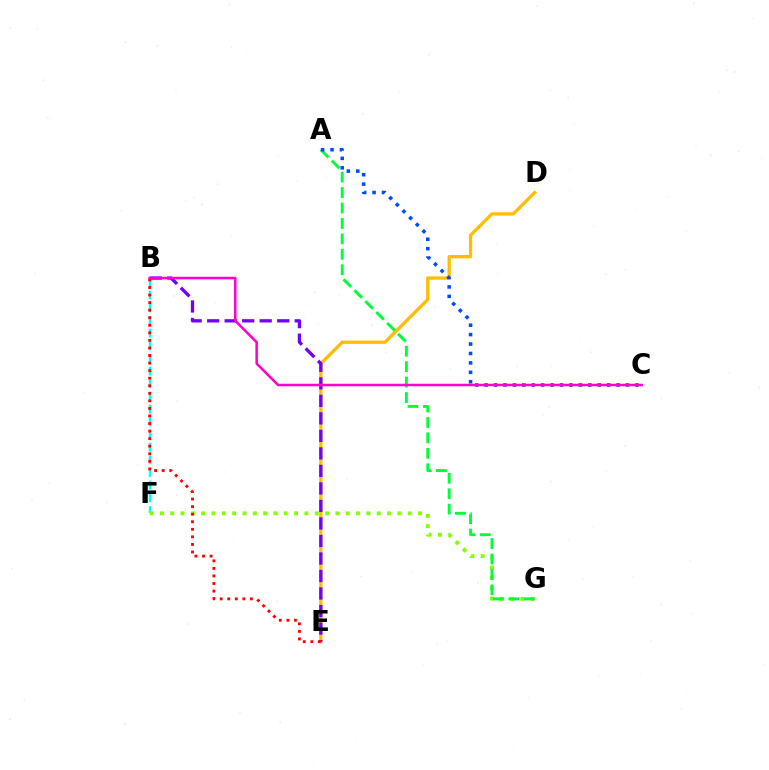{('D', 'E'): [{'color': '#ffbd00', 'line_style': 'solid', 'thickness': 2.36}], ('B', 'E'): [{'color': '#7200ff', 'line_style': 'dashed', 'thickness': 2.38}, {'color': '#ff0000', 'line_style': 'dotted', 'thickness': 2.05}], ('B', 'F'): [{'color': '#00fff6', 'line_style': 'dashed', 'thickness': 1.72}], ('F', 'G'): [{'color': '#84ff00', 'line_style': 'dotted', 'thickness': 2.8}], ('A', 'G'): [{'color': '#00ff39', 'line_style': 'dashed', 'thickness': 2.1}], ('A', 'C'): [{'color': '#004bff', 'line_style': 'dotted', 'thickness': 2.56}], ('B', 'C'): [{'color': '#ff00cf', 'line_style': 'solid', 'thickness': 1.82}]}